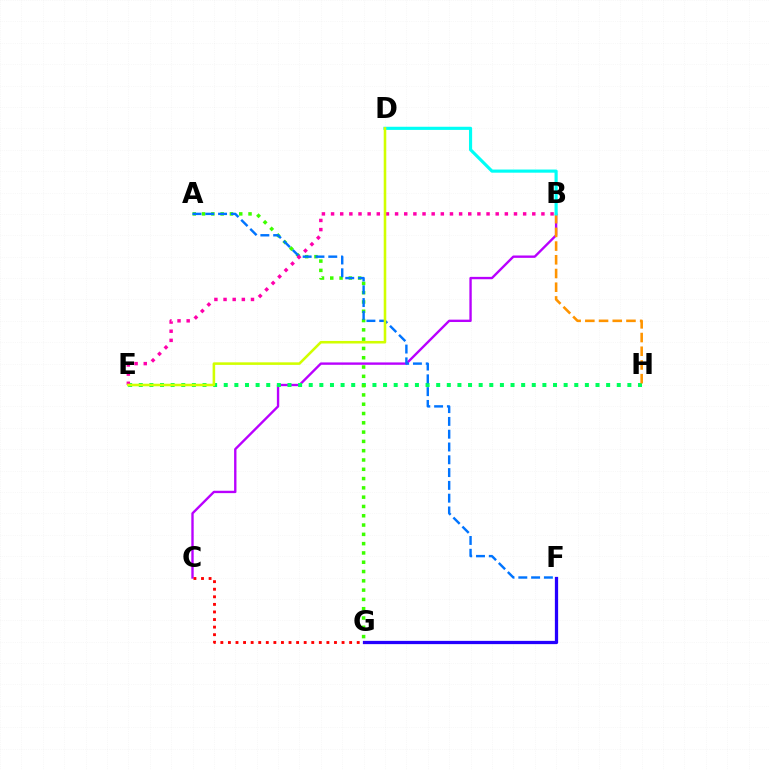{('B', 'C'): [{'color': '#b900ff', 'line_style': 'solid', 'thickness': 1.71}], ('F', 'G'): [{'color': '#2500ff', 'line_style': 'solid', 'thickness': 2.34}], ('E', 'H'): [{'color': '#00ff5c', 'line_style': 'dotted', 'thickness': 2.89}], ('A', 'G'): [{'color': '#3dff00', 'line_style': 'dotted', 'thickness': 2.53}], ('B', 'H'): [{'color': '#ff9400', 'line_style': 'dashed', 'thickness': 1.86}], ('A', 'F'): [{'color': '#0074ff', 'line_style': 'dashed', 'thickness': 1.74}], ('B', 'D'): [{'color': '#00fff6', 'line_style': 'solid', 'thickness': 2.26}], ('C', 'G'): [{'color': '#ff0000', 'line_style': 'dotted', 'thickness': 2.06}], ('B', 'E'): [{'color': '#ff00ac', 'line_style': 'dotted', 'thickness': 2.49}], ('D', 'E'): [{'color': '#d1ff00', 'line_style': 'solid', 'thickness': 1.85}]}